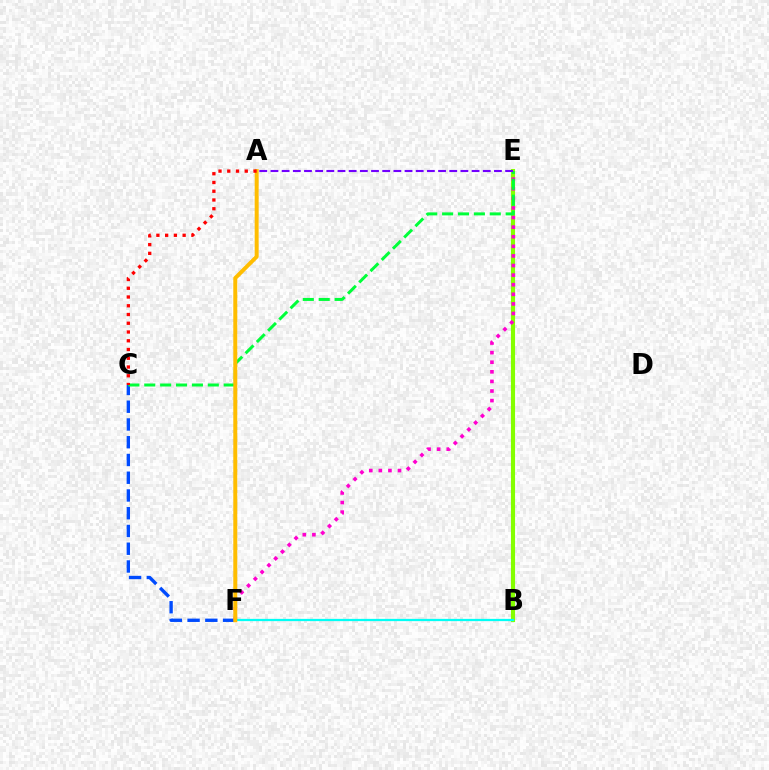{('C', 'F'): [{'color': '#004bff', 'line_style': 'dashed', 'thickness': 2.41}], ('B', 'E'): [{'color': '#84ff00', 'line_style': 'solid', 'thickness': 2.97}], ('B', 'F'): [{'color': '#00fff6', 'line_style': 'solid', 'thickness': 1.63}], ('E', 'F'): [{'color': '#ff00cf', 'line_style': 'dotted', 'thickness': 2.61}], ('C', 'E'): [{'color': '#00ff39', 'line_style': 'dashed', 'thickness': 2.16}], ('A', 'F'): [{'color': '#ffbd00', 'line_style': 'solid', 'thickness': 2.86}], ('A', 'E'): [{'color': '#7200ff', 'line_style': 'dashed', 'thickness': 1.52}], ('A', 'C'): [{'color': '#ff0000', 'line_style': 'dotted', 'thickness': 2.38}]}